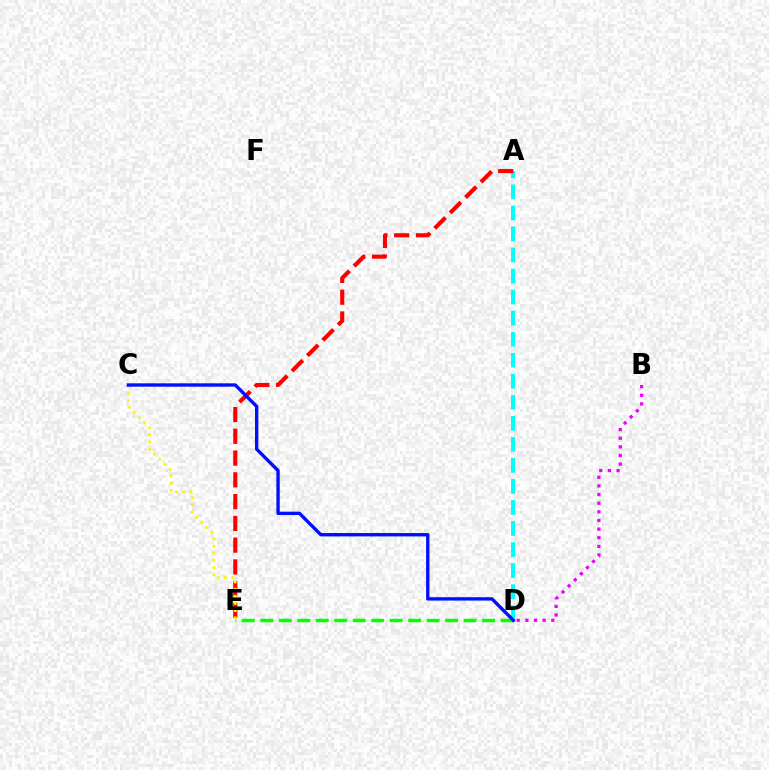{('D', 'E'): [{'color': '#08ff00', 'line_style': 'dashed', 'thickness': 2.51}], ('A', 'D'): [{'color': '#00fff6', 'line_style': 'dashed', 'thickness': 2.86}], ('A', 'E'): [{'color': '#ff0000', 'line_style': 'dashed', 'thickness': 2.96}], ('B', 'D'): [{'color': '#ee00ff', 'line_style': 'dotted', 'thickness': 2.35}], ('C', 'E'): [{'color': '#fcf500', 'line_style': 'dotted', 'thickness': 1.95}], ('C', 'D'): [{'color': '#0010ff', 'line_style': 'solid', 'thickness': 2.42}]}